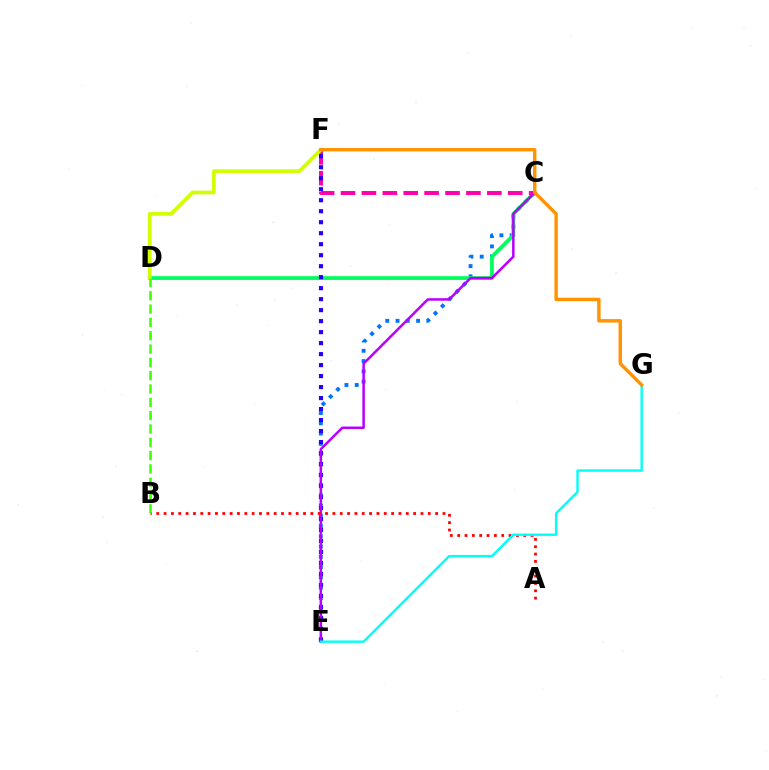{('C', 'E'): [{'color': '#0074ff', 'line_style': 'dotted', 'thickness': 2.79}, {'color': '#b900ff', 'line_style': 'solid', 'thickness': 1.81}], ('C', 'D'): [{'color': '#00ff5c', 'line_style': 'solid', 'thickness': 2.71}], ('C', 'F'): [{'color': '#ff00ac', 'line_style': 'dashed', 'thickness': 2.84}], ('E', 'F'): [{'color': '#2500ff', 'line_style': 'dotted', 'thickness': 2.99}], ('A', 'B'): [{'color': '#ff0000', 'line_style': 'dotted', 'thickness': 1.99}], ('D', 'F'): [{'color': '#d1ff00', 'line_style': 'solid', 'thickness': 2.67}], ('E', 'G'): [{'color': '#00fff6', 'line_style': 'solid', 'thickness': 1.72}], ('F', 'G'): [{'color': '#ff9400', 'line_style': 'solid', 'thickness': 2.47}], ('B', 'D'): [{'color': '#3dff00', 'line_style': 'dashed', 'thickness': 1.81}]}